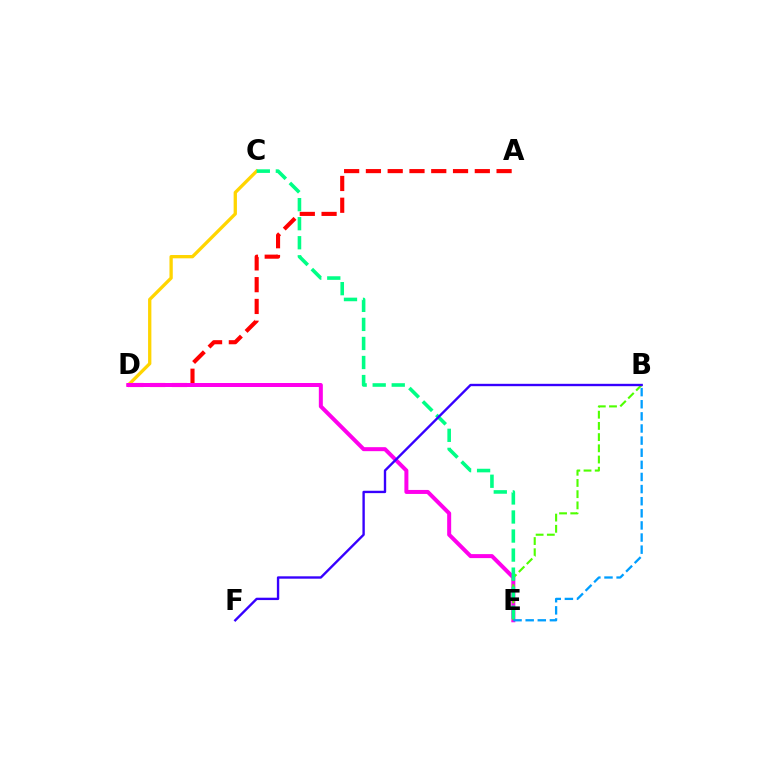{('A', 'D'): [{'color': '#ff0000', 'line_style': 'dashed', 'thickness': 2.96}], ('C', 'D'): [{'color': '#ffd500', 'line_style': 'solid', 'thickness': 2.38}], ('D', 'E'): [{'color': '#ff00ed', 'line_style': 'solid', 'thickness': 2.88}], ('B', 'E'): [{'color': '#4fff00', 'line_style': 'dashed', 'thickness': 1.52}, {'color': '#009eff', 'line_style': 'dashed', 'thickness': 1.65}], ('C', 'E'): [{'color': '#00ff86', 'line_style': 'dashed', 'thickness': 2.59}], ('B', 'F'): [{'color': '#3700ff', 'line_style': 'solid', 'thickness': 1.71}]}